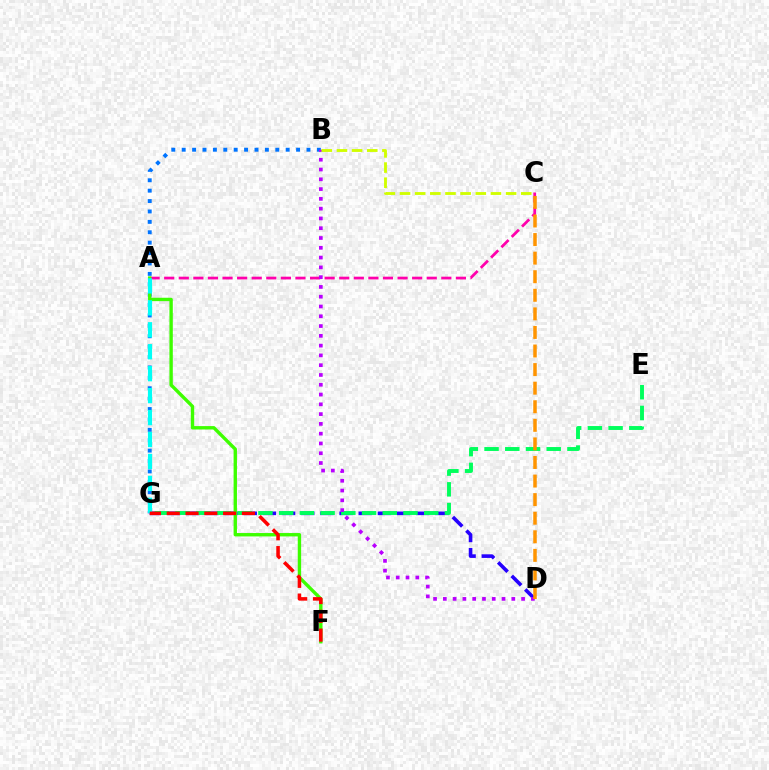{('D', 'G'): [{'color': '#2500ff', 'line_style': 'dashed', 'thickness': 2.6}], ('A', 'C'): [{'color': '#ff00ac', 'line_style': 'dashed', 'thickness': 1.98}], ('E', 'G'): [{'color': '#00ff5c', 'line_style': 'dashed', 'thickness': 2.82}], ('B', 'G'): [{'color': '#0074ff', 'line_style': 'dotted', 'thickness': 2.83}], ('B', 'D'): [{'color': '#b900ff', 'line_style': 'dotted', 'thickness': 2.66}], ('A', 'F'): [{'color': '#3dff00', 'line_style': 'solid', 'thickness': 2.43}], ('A', 'G'): [{'color': '#00fff6', 'line_style': 'dashed', 'thickness': 2.98}], ('C', 'D'): [{'color': '#ff9400', 'line_style': 'dashed', 'thickness': 2.52}], ('B', 'C'): [{'color': '#d1ff00', 'line_style': 'dashed', 'thickness': 2.06}], ('F', 'G'): [{'color': '#ff0000', 'line_style': 'dashed', 'thickness': 2.55}]}